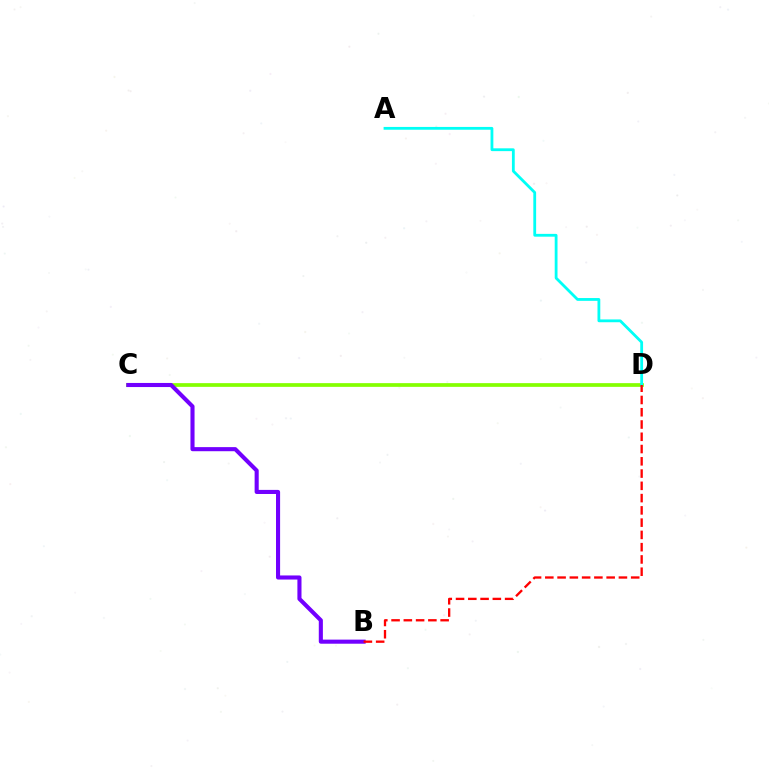{('C', 'D'): [{'color': '#84ff00', 'line_style': 'solid', 'thickness': 2.67}], ('B', 'C'): [{'color': '#7200ff', 'line_style': 'solid', 'thickness': 2.95}], ('A', 'D'): [{'color': '#00fff6', 'line_style': 'solid', 'thickness': 2.02}], ('B', 'D'): [{'color': '#ff0000', 'line_style': 'dashed', 'thickness': 1.67}]}